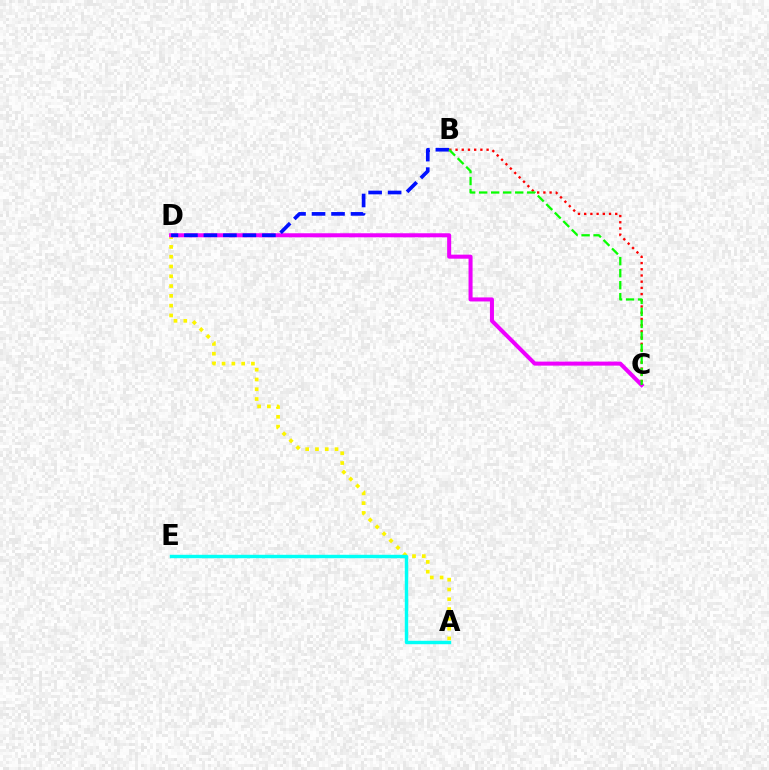{('A', 'D'): [{'color': '#fcf500', 'line_style': 'dotted', 'thickness': 2.66}], ('B', 'C'): [{'color': '#ff0000', 'line_style': 'dotted', 'thickness': 1.69}, {'color': '#08ff00', 'line_style': 'dashed', 'thickness': 1.63}], ('A', 'E'): [{'color': '#00fff6', 'line_style': 'solid', 'thickness': 2.46}], ('C', 'D'): [{'color': '#ee00ff', 'line_style': 'solid', 'thickness': 2.9}], ('B', 'D'): [{'color': '#0010ff', 'line_style': 'dashed', 'thickness': 2.65}]}